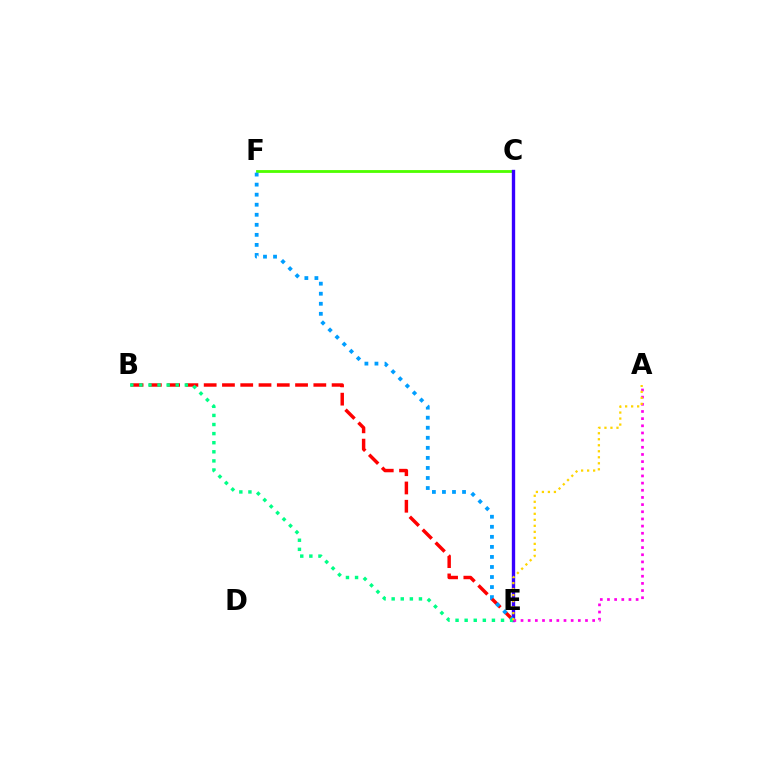{('C', 'F'): [{'color': '#4fff00', 'line_style': 'solid', 'thickness': 2.02}], ('B', 'E'): [{'color': '#ff0000', 'line_style': 'dashed', 'thickness': 2.48}, {'color': '#00ff86', 'line_style': 'dotted', 'thickness': 2.47}], ('C', 'E'): [{'color': '#3700ff', 'line_style': 'solid', 'thickness': 2.41}], ('E', 'F'): [{'color': '#009eff', 'line_style': 'dotted', 'thickness': 2.73}], ('A', 'E'): [{'color': '#ff00ed', 'line_style': 'dotted', 'thickness': 1.95}, {'color': '#ffd500', 'line_style': 'dotted', 'thickness': 1.63}]}